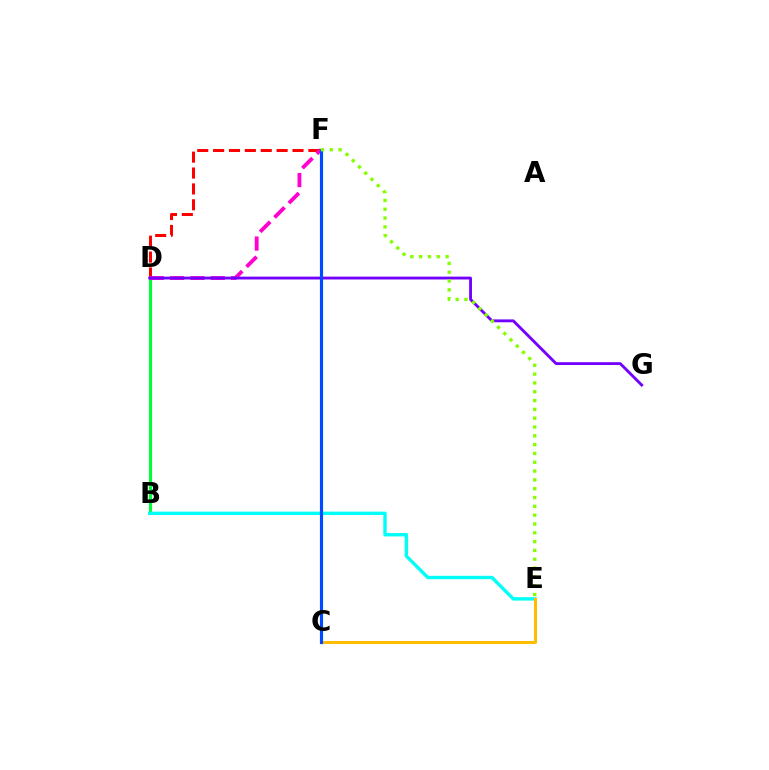{('D', 'F'): [{'color': '#ff0000', 'line_style': 'dashed', 'thickness': 2.16}, {'color': '#ff00cf', 'line_style': 'dashed', 'thickness': 2.76}], ('B', 'D'): [{'color': '#00ff39', 'line_style': 'solid', 'thickness': 2.22}], ('B', 'E'): [{'color': '#00fff6', 'line_style': 'solid', 'thickness': 2.44}], ('D', 'G'): [{'color': '#7200ff', 'line_style': 'solid', 'thickness': 2.05}], ('C', 'E'): [{'color': '#ffbd00', 'line_style': 'solid', 'thickness': 2.18}], ('C', 'F'): [{'color': '#004bff', 'line_style': 'solid', 'thickness': 2.26}], ('E', 'F'): [{'color': '#84ff00', 'line_style': 'dotted', 'thickness': 2.4}]}